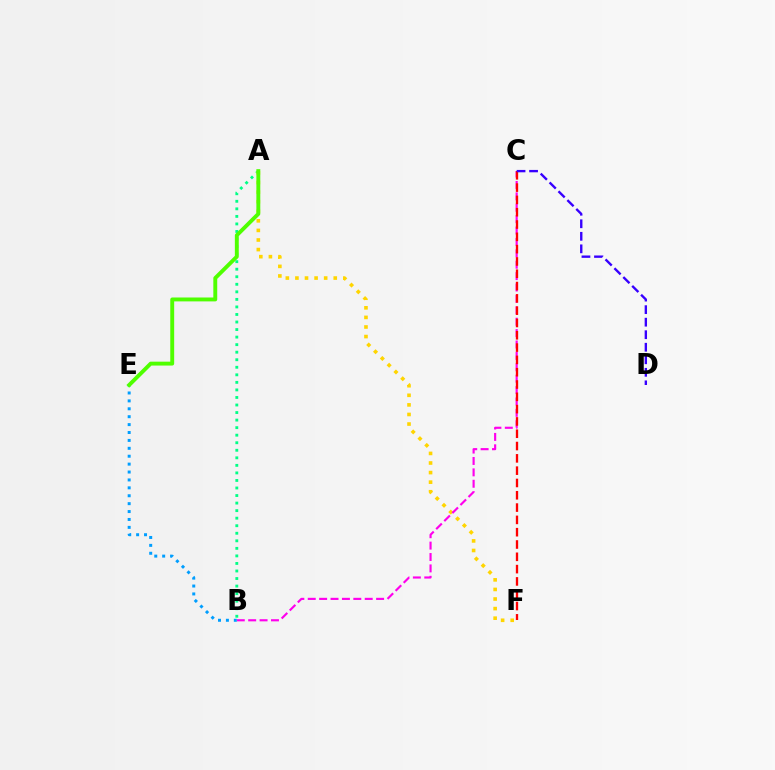{('A', 'B'): [{'color': '#00ff86', 'line_style': 'dotted', 'thickness': 2.05}], ('A', 'F'): [{'color': '#ffd500', 'line_style': 'dotted', 'thickness': 2.6}], ('B', 'C'): [{'color': '#ff00ed', 'line_style': 'dashed', 'thickness': 1.55}], ('B', 'E'): [{'color': '#009eff', 'line_style': 'dotted', 'thickness': 2.15}], ('C', 'F'): [{'color': '#ff0000', 'line_style': 'dashed', 'thickness': 1.67}], ('C', 'D'): [{'color': '#3700ff', 'line_style': 'dashed', 'thickness': 1.7}], ('A', 'E'): [{'color': '#4fff00', 'line_style': 'solid', 'thickness': 2.8}]}